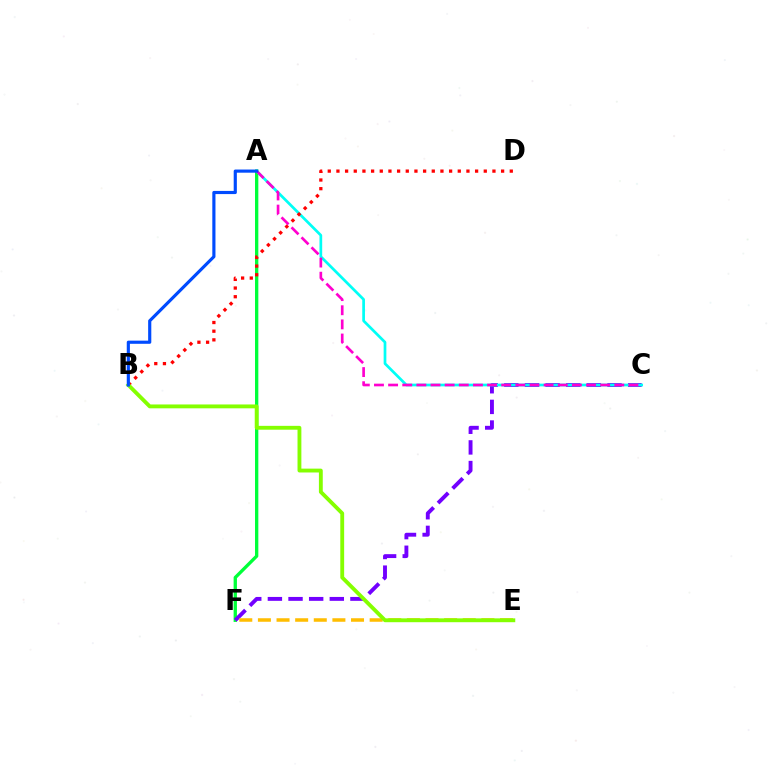{('A', 'F'): [{'color': '#00ff39', 'line_style': 'solid', 'thickness': 2.39}], ('C', 'F'): [{'color': '#7200ff', 'line_style': 'dashed', 'thickness': 2.8}], ('A', 'C'): [{'color': '#00fff6', 'line_style': 'solid', 'thickness': 1.96}, {'color': '#ff00cf', 'line_style': 'dashed', 'thickness': 1.92}], ('B', 'D'): [{'color': '#ff0000', 'line_style': 'dotted', 'thickness': 2.35}], ('E', 'F'): [{'color': '#ffbd00', 'line_style': 'dashed', 'thickness': 2.53}], ('B', 'E'): [{'color': '#84ff00', 'line_style': 'solid', 'thickness': 2.77}], ('A', 'B'): [{'color': '#004bff', 'line_style': 'solid', 'thickness': 2.27}]}